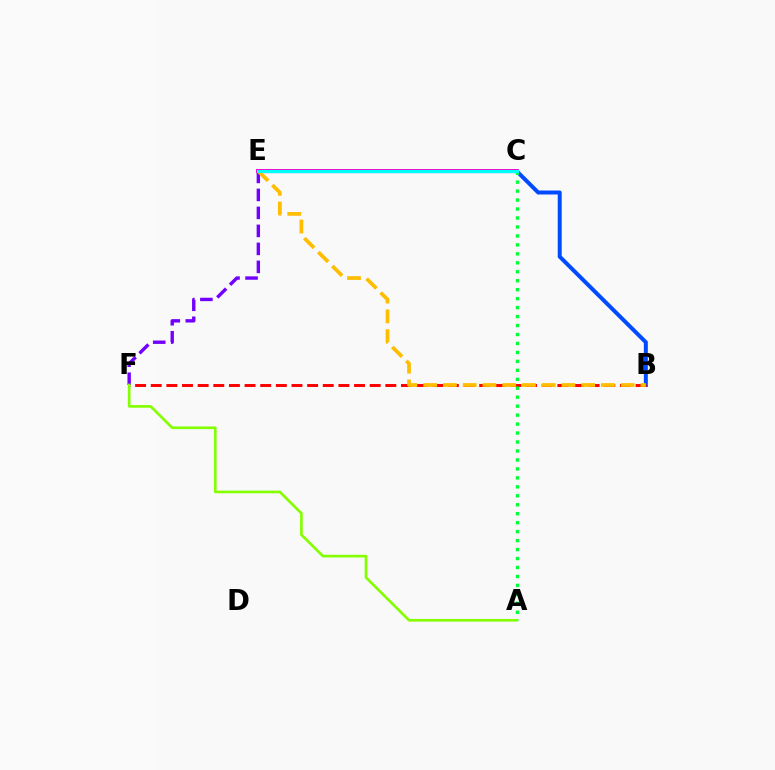{('B', 'E'): [{'color': '#004bff', 'line_style': 'solid', 'thickness': 2.87}, {'color': '#ffbd00', 'line_style': 'dashed', 'thickness': 2.68}], ('B', 'F'): [{'color': '#ff0000', 'line_style': 'dashed', 'thickness': 2.12}], ('A', 'C'): [{'color': '#00ff39', 'line_style': 'dotted', 'thickness': 2.43}], ('E', 'F'): [{'color': '#7200ff', 'line_style': 'dashed', 'thickness': 2.44}], ('C', 'E'): [{'color': '#ff00cf', 'line_style': 'solid', 'thickness': 2.81}, {'color': '#00fff6', 'line_style': 'solid', 'thickness': 2.23}], ('A', 'F'): [{'color': '#84ff00', 'line_style': 'solid', 'thickness': 1.91}]}